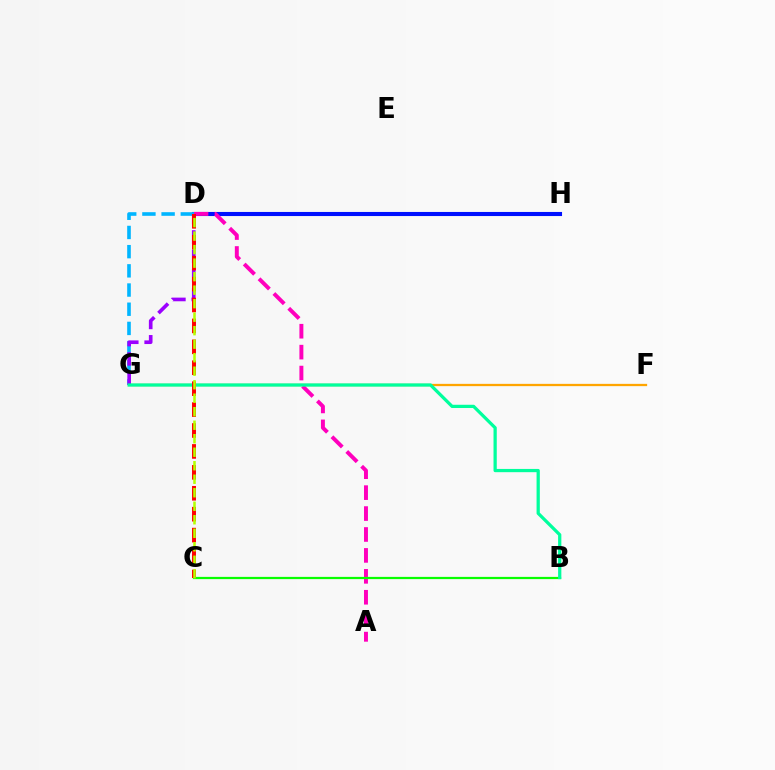{('D', 'H'): [{'color': '#0010ff', 'line_style': 'solid', 'thickness': 2.95}], ('F', 'G'): [{'color': '#ffa500', 'line_style': 'solid', 'thickness': 1.64}], ('A', 'D'): [{'color': '#ff00bd', 'line_style': 'dashed', 'thickness': 2.84}], ('B', 'C'): [{'color': '#08ff00', 'line_style': 'solid', 'thickness': 1.6}], ('D', 'G'): [{'color': '#00b5ff', 'line_style': 'dashed', 'thickness': 2.61}, {'color': '#9b00ff', 'line_style': 'dashed', 'thickness': 2.63}], ('B', 'G'): [{'color': '#00ff9d', 'line_style': 'solid', 'thickness': 2.34}], ('C', 'D'): [{'color': '#ff0000', 'line_style': 'dashed', 'thickness': 2.84}, {'color': '#b3ff00', 'line_style': 'dashed', 'thickness': 1.83}]}